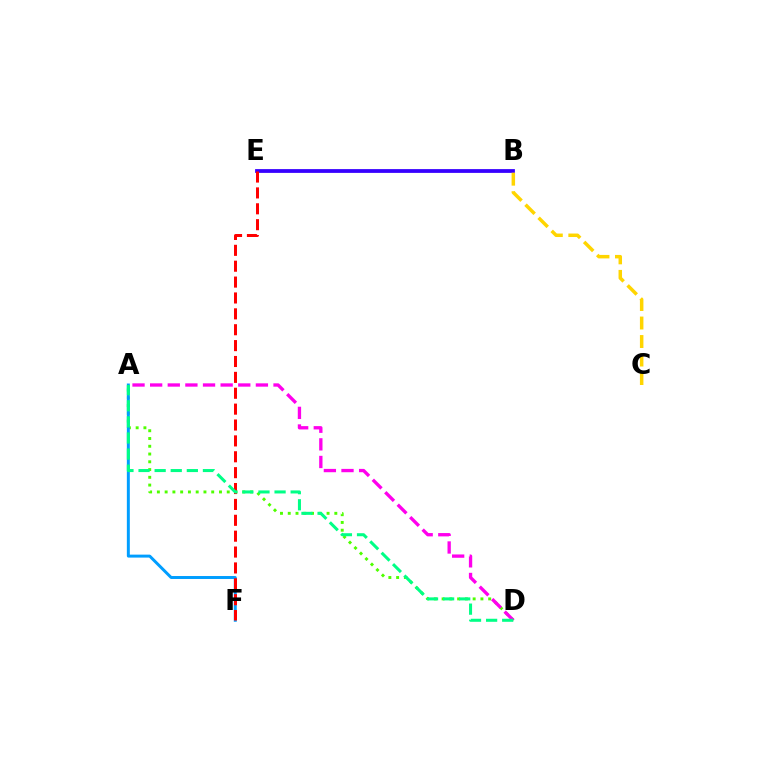{('A', 'D'): [{'color': '#4fff00', 'line_style': 'dotted', 'thickness': 2.11}, {'color': '#ff00ed', 'line_style': 'dashed', 'thickness': 2.39}, {'color': '#00ff86', 'line_style': 'dashed', 'thickness': 2.19}], ('A', 'F'): [{'color': '#009eff', 'line_style': 'solid', 'thickness': 2.13}], ('B', 'E'): [{'color': '#3700ff', 'line_style': 'solid', 'thickness': 2.72}], ('E', 'F'): [{'color': '#ff0000', 'line_style': 'dashed', 'thickness': 2.16}], ('B', 'C'): [{'color': '#ffd500', 'line_style': 'dashed', 'thickness': 2.51}]}